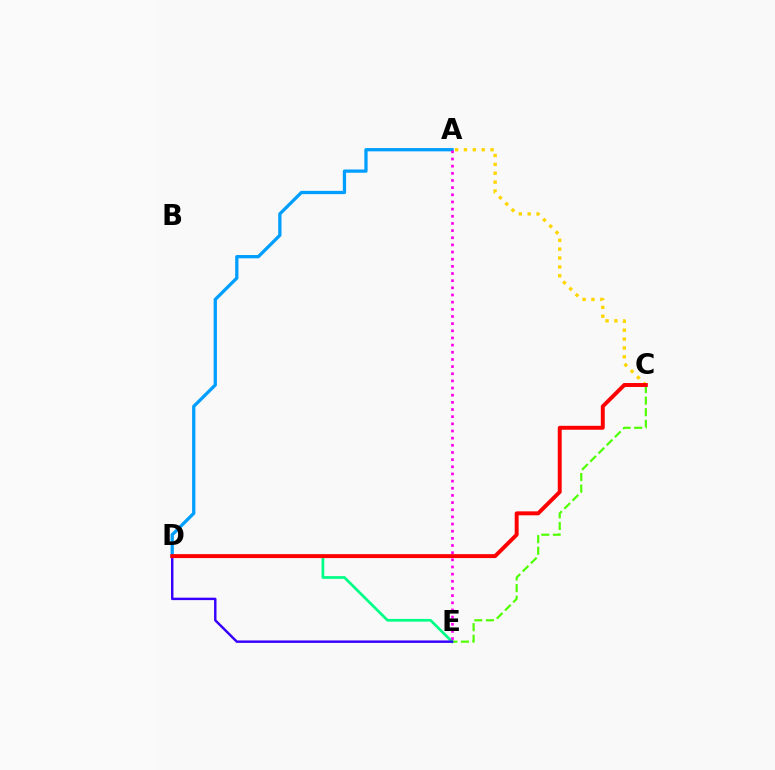{('D', 'E'): [{'color': '#00ff86', 'line_style': 'solid', 'thickness': 1.96}, {'color': '#3700ff', 'line_style': 'solid', 'thickness': 1.76}], ('A', 'C'): [{'color': '#ffd500', 'line_style': 'dotted', 'thickness': 2.41}], ('C', 'E'): [{'color': '#4fff00', 'line_style': 'dashed', 'thickness': 1.57}], ('A', 'D'): [{'color': '#009eff', 'line_style': 'solid', 'thickness': 2.35}], ('C', 'D'): [{'color': '#ff0000', 'line_style': 'solid', 'thickness': 2.83}], ('A', 'E'): [{'color': '#ff00ed', 'line_style': 'dotted', 'thickness': 1.94}]}